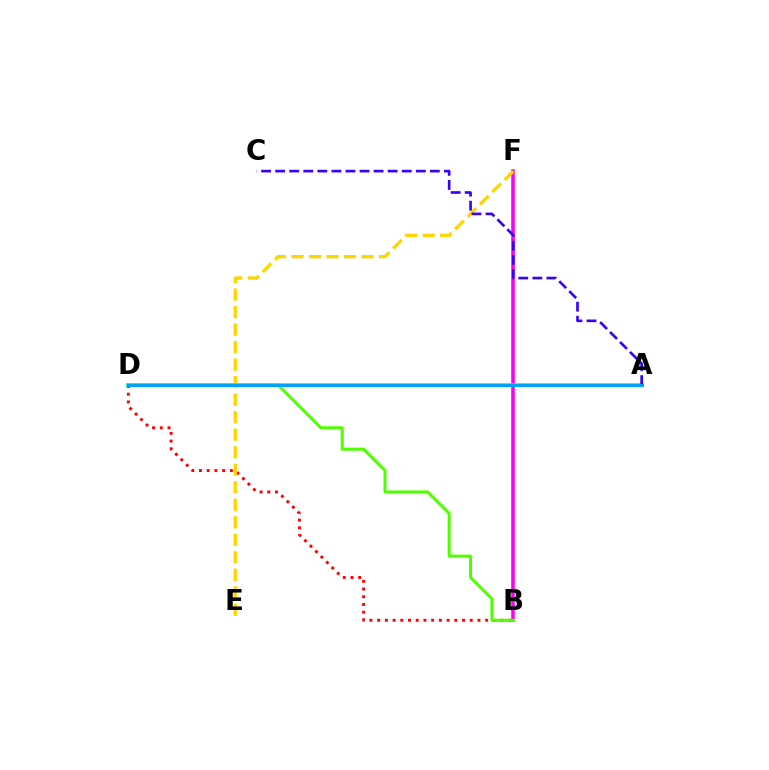{('B', 'D'): [{'color': '#ff0000', 'line_style': 'dotted', 'thickness': 2.1}, {'color': '#4fff00', 'line_style': 'solid', 'thickness': 2.18}], ('B', 'F'): [{'color': '#ff00ed', 'line_style': 'solid', 'thickness': 2.57}], ('E', 'F'): [{'color': '#ffd500', 'line_style': 'dashed', 'thickness': 2.38}], ('A', 'D'): [{'color': '#00ff86', 'line_style': 'solid', 'thickness': 2.62}, {'color': '#009eff', 'line_style': 'solid', 'thickness': 2.07}], ('A', 'C'): [{'color': '#3700ff', 'line_style': 'dashed', 'thickness': 1.91}]}